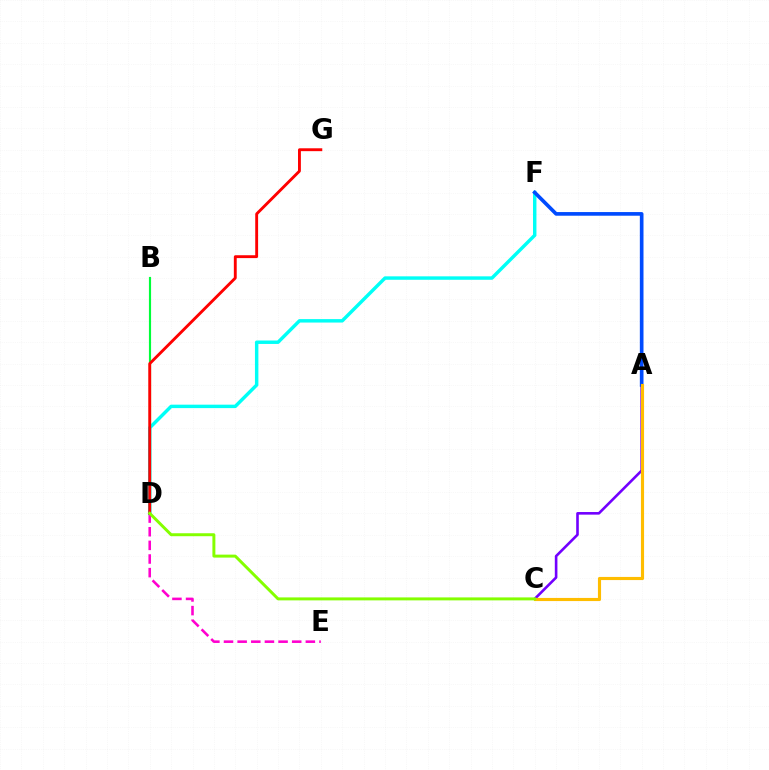{('B', 'D'): [{'color': '#00ff39', 'line_style': 'solid', 'thickness': 1.55}], ('D', 'E'): [{'color': '#ff00cf', 'line_style': 'dashed', 'thickness': 1.85}], ('D', 'F'): [{'color': '#00fff6', 'line_style': 'solid', 'thickness': 2.48}], ('A', 'C'): [{'color': '#7200ff', 'line_style': 'solid', 'thickness': 1.88}, {'color': '#ffbd00', 'line_style': 'solid', 'thickness': 2.26}], ('A', 'F'): [{'color': '#004bff', 'line_style': 'solid', 'thickness': 2.63}], ('D', 'G'): [{'color': '#ff0000', 'line_style': 'solid', 'thickness': 2.07}], ('C', 'D'): [{'color': '#84ff00', 'line_style': 'solid', 'thickness': 2.13}]}